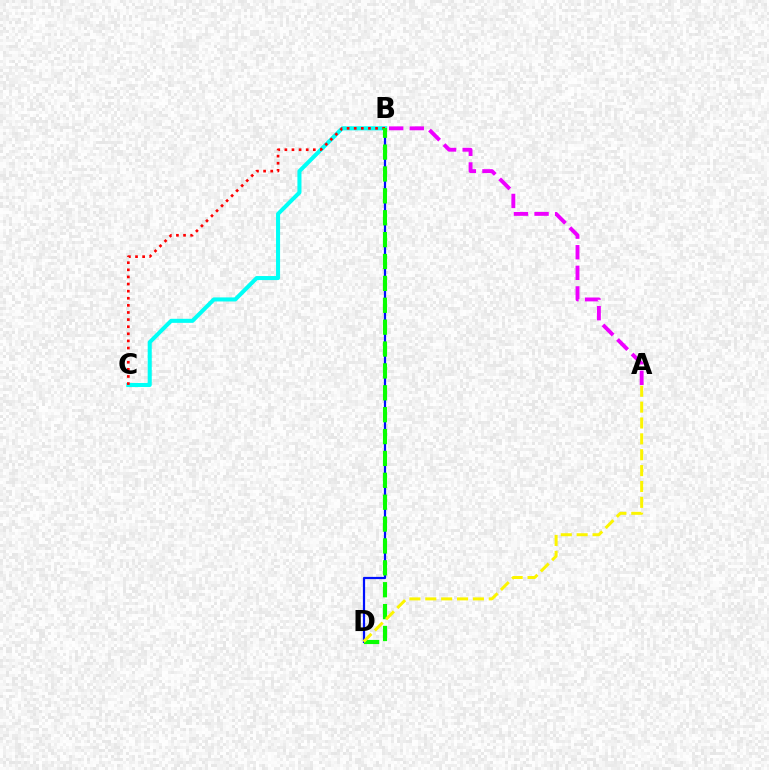{('B', 'D'): [{'color': '#0010ff', 'line_style': 'solid', 'thickness': 1.6}, {'color': '#08ff00', 'line_style': 'dashed', 'thickness': 2.97}], ('A', 'B'): [{'color': '#ee00ff', 'line_style': 'dashed', 'thickness': 2.8}], ('B', 'C'): [{'color': '#00fff6', 'line_style': 'solid', 'thickness': 2.92}, {'color': '#ff0000', 'line_style': 'dotted', 'thickness': 1.93}], ('A', 'D'): [{'color': '#fcf500', 'line_style': 'dashed', 'thickness': 2.16}]}